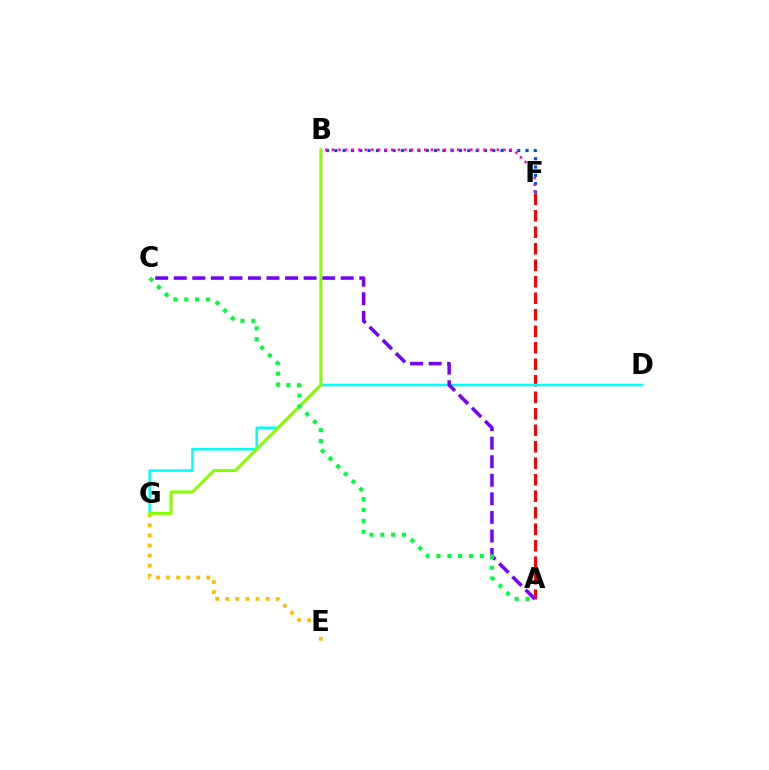{('A', 'F'): [{'color': '#ff0000', 'line_style': 'dashed', 'thickness': 2.24}], ('D', 'G'): [{'color': '#00fff6', 'line_style': 'solid', 'thickness': 1.83}], ('B', 'F'): [{'color': '#004bff', 'line_style': 'dotted', 'thickness': 2.26}, {'color': '#ff00cf', 'line_style': 'dotted', 'thickness': 1.79}], ('A', 'C'): [{'color': '#7200ff', 'line_style': 'dashed', 'thickness': 2.52}, {'color': '#00ff39', 'line_style': 'dotted', 'thickness': 2.95}], ('E', 'G'): [{'color': '#ffbd00', 'line_style': 'dotted', 'thickness': 2.74}], ('B', 'G'): [{'color': '#84ff00', 'line_style': 'solid', 'thickness': 2.13}]}